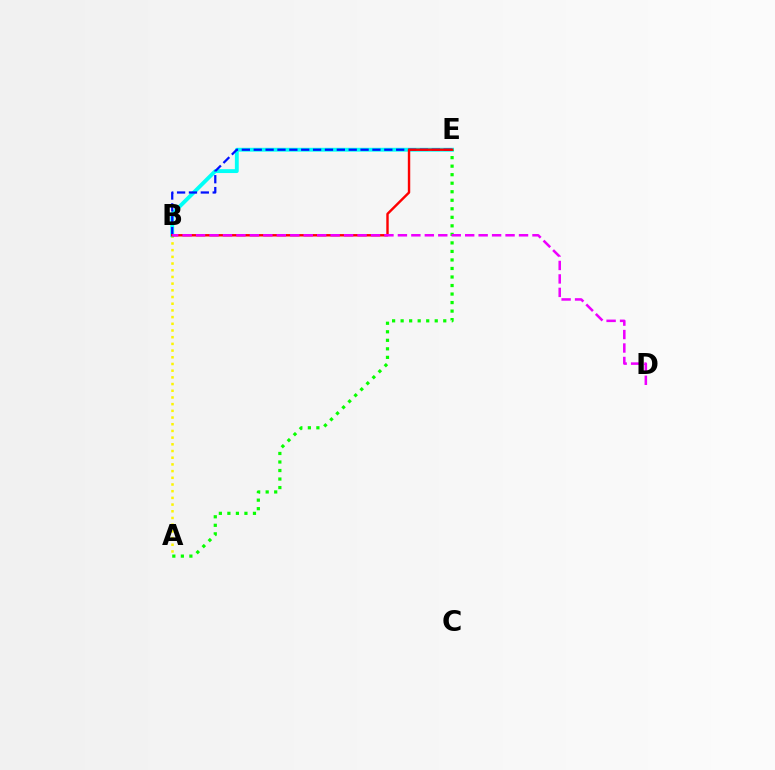{('A', 'B'): [{'color': '#fcf500', 'line_style': 'dotted', 'thickness': 1.82}], ('B', 'E'): [{'color': '#00fff6', 'line_style': 'solid', 'thickness': 2.78}, {'color': '#0010ff', 'line_style': 'dashed', 'thickness': 1.61}, {'color': '#ff0000', 'line_style': 'solid', 'thickness': 1.74}], ('A', 'E'): [{'color': '#08ff00', 'line_style': 'dotted', 'thickness': 2.32}], ('B', 'D'): [{'color': '#ee00ff', 'line_style': 'dashed', 'thickness': 1.83}]}